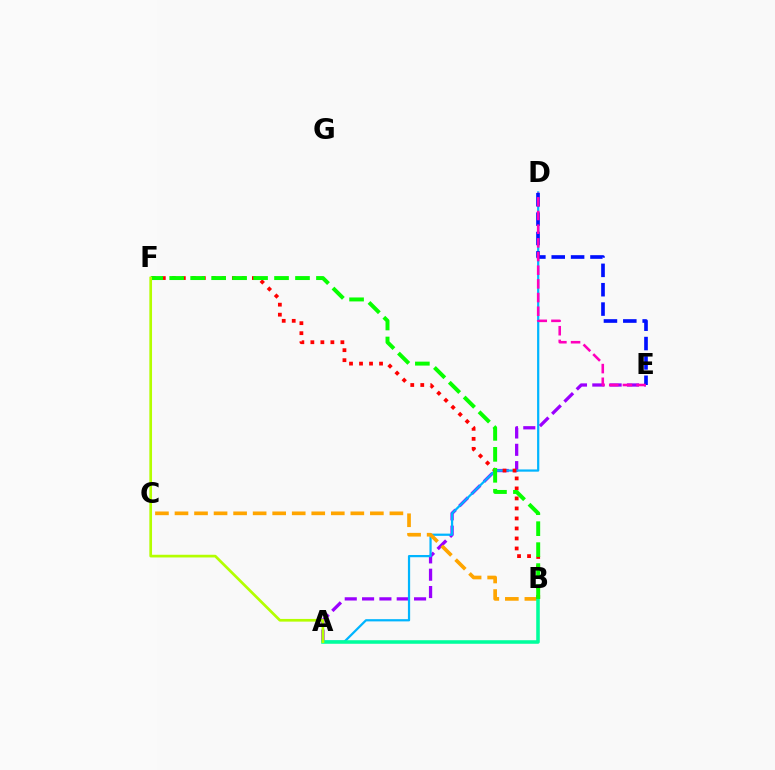{('A', 'E'): [{'color': '#9b00ff', 'line_style': 'dashed', 'thickness': 2.35}], ('A', 'D'): [{'color': '#00b5ff', 'line_style': 'solid', 'thickness': 1.6}], ('D', 'E'): [{'color': '#0010ff', 'line_style': 'dashed', 'thickness': 2.63}, {'color': '#ff00bd', 'line_style': 'dashed', 'thickness': 1.86}], ('B', 'C'): [{'color': '#ffa500', 'line_style': 'dashed', 'thickness': 2.65}], ('B', 'F'): [{'color': '#ff0000', 'line_style': 'dotted', 'thickness': 2.72}, {'color': '#08ff00', 'line_style': 'dashed', 'thickness': 2.85}], ('A', 'B'): [{'color': '#00ff9d', 'line_style': 'solid', 'thickness': 2.56}], ('A', 'F'): [{'color': '#b3ff00', 'line_style': 'solid', 'thickness': 1.94}]}